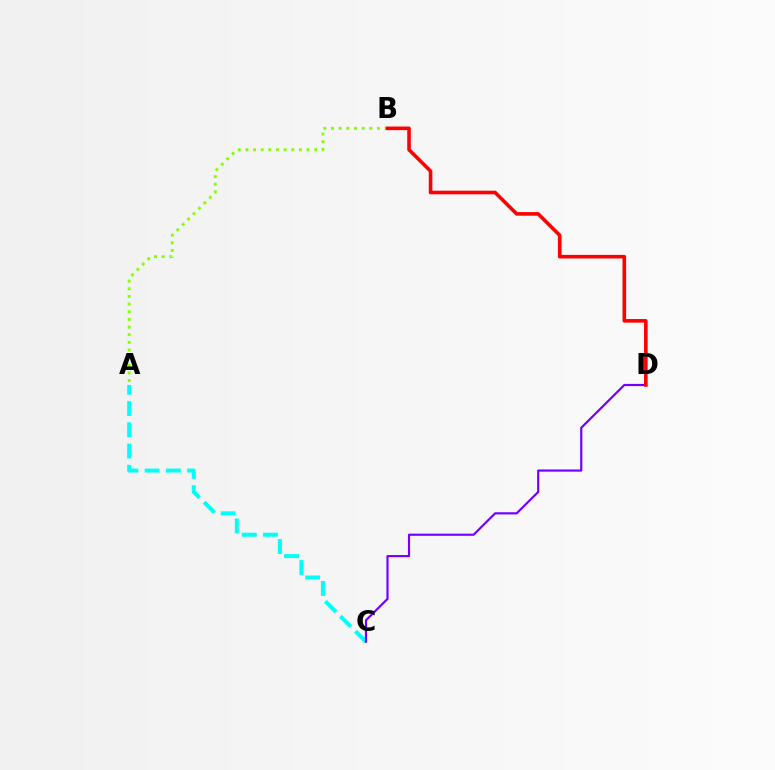{('A', 'C'): [{'color': '#00fff6', 'line_style': 'dashed', 'thickness': 2.89}], ('C', 'D'): [{'color': '#7200ff', 'line_style': 'solid', 'thickness': 1.56}], ('A', 'B'): [{'color': '#84ff00', 'line_style': 'dotted', 'thickness': 2.08}], ('B', 'D'): [{'color': '#ff0000', 'line_style': 'solid', 'thickness': 2.59}]}